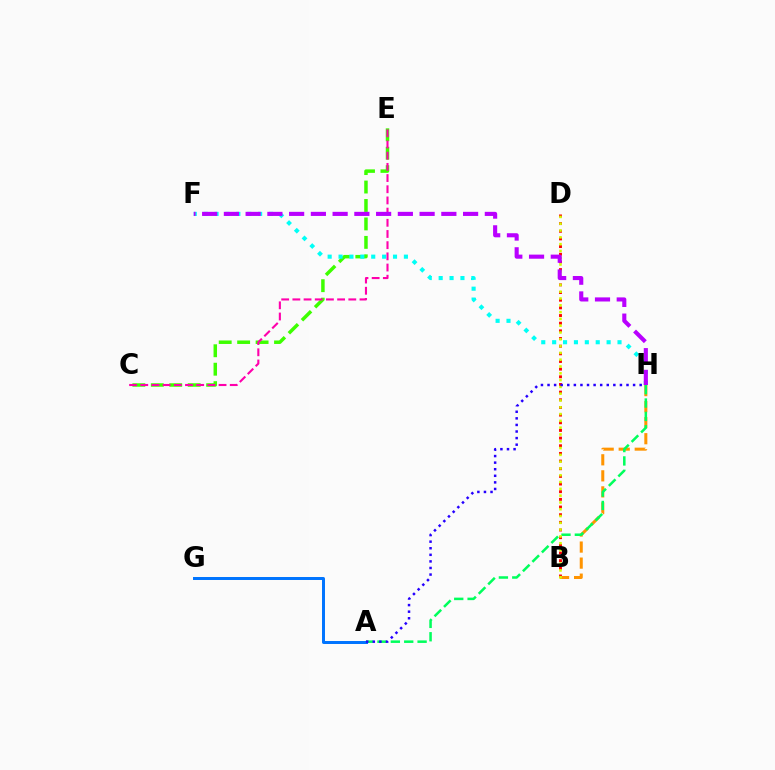{('C', 'E'): [{'color': '#3dff00', 'line_style': 'dashed', 'thickness': 2.51}, {'color': '#ff00ac', 'line_style': 'dashed', 'thickness': 1.52}], ('A', 'G'): [{'color': '#0074ff', 'line_style': 'solid', 'thickness': 2.14}], ('F', 'H'): [{'color': '#00fff6', 'line_style': 'dotted', 'thickness': 2.96}, {'color': '#b900ff', 'line_style': 'dashed', 'thickness': 2.95}], ('B', 'D'): [{'color': '#ff0000', 'line_style': 'dotted', 'thickness': 2.08}, {'color': '#d1ff00', 'line_style': 'dotted', 'thickness': 1.85}], ('B', 'H'): [{'color': '#ff9400', 'line_style': 'dashed', 'thickness': 2.18}], ('A', 'H'): [{'color': '#00ff5c', 'line_style': 'dashed', 'thickness': 1.82}, {'color': '#2500ff', 'line_style': 'dotted', 'thickness': 1.79}]}